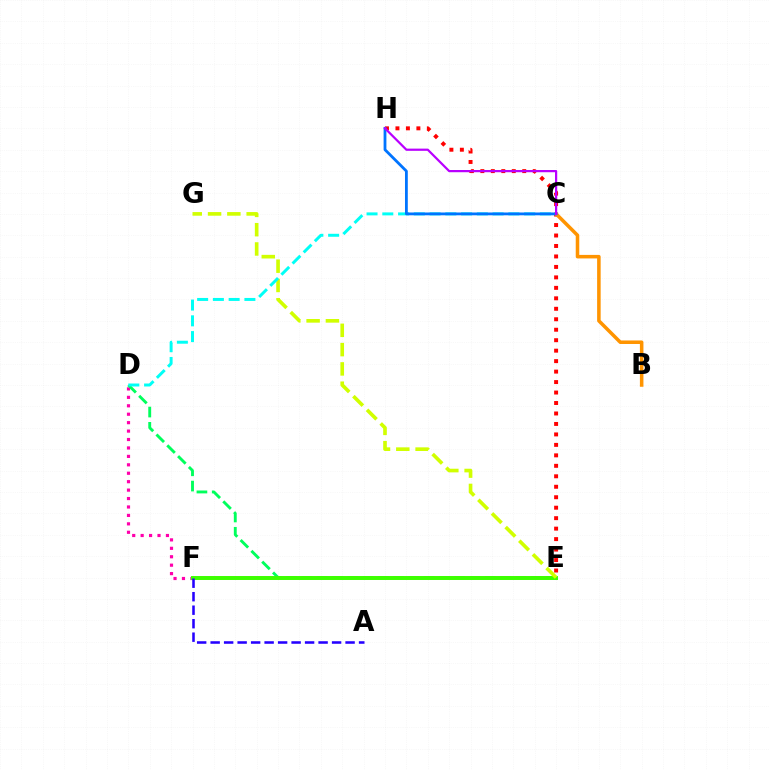{('D', 'F'): [{'color': '#ff00ac', 'line_style': 'dotted', 'thickness': 2.29}], ('D', 'E'): [{'color': '#00ff5c', 'line_style': 'dashed', 'thickness': 2.08}], ('E', 'H'): [{'color': '#ff0000', 'line_style': 'dotted', 'thickness': 2.84}], ('E', 'F'): [{'color': '#3dff00', 'line_style': 'solid', 'thickness': 2.85}], ('B', 'C'): [{'color': '#ff9400', 'line_style': 'solid', 'thickness': 2.54}], ('E', 'G'): [{'color': '#d1ff00', 'line_style': 'dashed', 'thickness': 2.62}], ('C', 'D'): [{'color': '#00fff6', 'line_style': 'dashed', 'thickness': 2.14}], ('A', 'F'): [{'color': '#2500ff', 'line_style': 'dashed', 'thickness': 1.83}], ('C', 'H'): [{'color': '#0074ff', 'line_style': 'solid', 'thickness': 2.02}, {'color': '#b900ff', 'line_style': 'solid', 'thickness': 1.6}]}